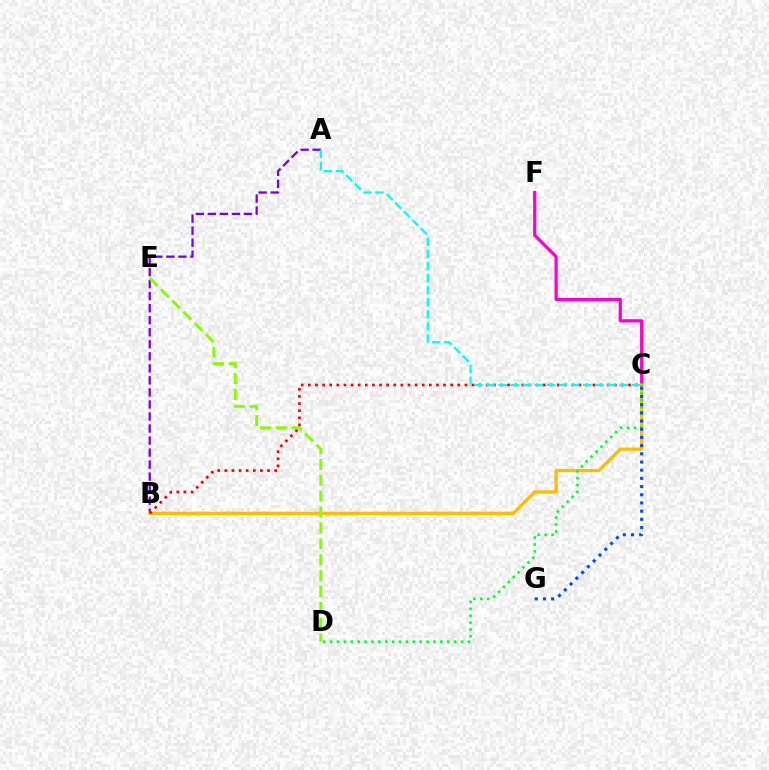{('A', 'B'): [{'color': '#7200ff', 'line_style': 'dashed', 'thickness': 1.63}], ('C', 'F'): [{'color': '#ff00cf', 'line_style': 'solid', 'thickness': 2.32}], ('B', 'C'): [{'color': '#ffbd00', 'line_style': 'solid', 'thickness': 2.35}, {'color': '#ff0000', 'line_style': 'dotted', 'thickness': 1.93}], ('D', 'E'): [{'color': '#84ff00', 'line_style': 'dashed', 'thickness': 2.16}], ('C', 'D'): [{'color': '#00ff39', 'line_style': 'dotted', 'thickness': 1.87}], ('C', 'G'): [{'color': '#004bff', 'line_style': 'dotted', 'thickness': 2.22}], ('A', 'C'): [{'color': '#00fff6', 'line_style': 'dashed', 'thickness': 1.64}]}